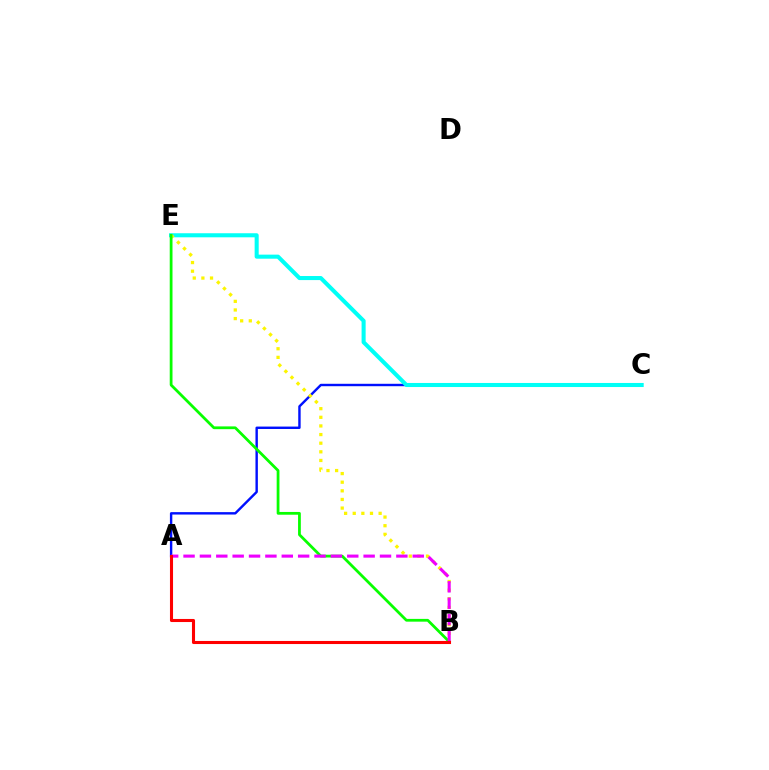{('A', 'C'): [{'color': '#0010ff', 'line_style': 'solid', 'thickness': 1.74}], ('C', 'E'): [{'color': '#00fff6', 'line_style': 'solid', 'thickness': 2.92}], ('B', 'E'): [{'color': '#fcf500', 'line_style': 'dotted', 'thickness': 2.34}, {'color': '#08ff00', 'line_style': 'solid', 'thickness': 1.99}], ('A', 'B'): [{'color': '#ee00ff', 'line_style': 'dashed', 'thickness': 2.22}, {'color': '#ff0000', 'line_style': 'solid', 'thickness': 2.22}]}